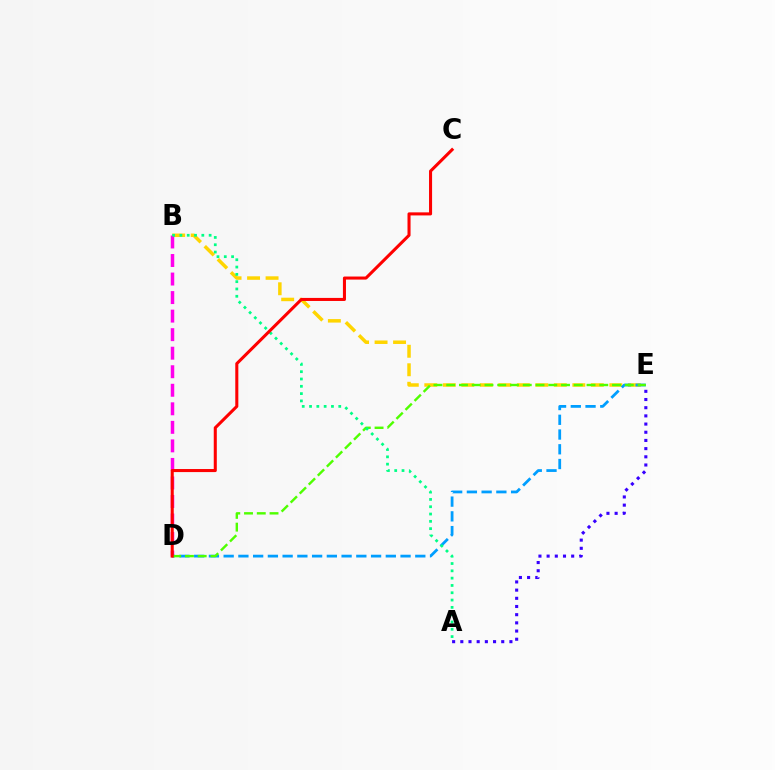{('B', 'E'): [{'color': '#ffd500', 'line_style': 'dashed', 'thickness': 2.51}], ('B', 'D'): [{'color': '#ff00ed', 'line_style': 'dashed', 'thickness': 2.52}], ('D', 'E'): [{'color': '#009eff', 'line_style': 'dashed', 'thickness': 2.0}, {'color': '#4fff00', 'line_style': 'dashed', 'thickness': 1.73}], ('A', 'B'): [{'color': '#00ff86', 'line_style': 'dotted', 'thickness': 1.99}], ('C', 'D'): [{'color': '#ff0000', 'line_style': 'solid', 'thickness': 2.2}], ('A', 'E'): [{'color': '#3700ff', 'line_style': 'dotted', 'thickness': 2.22}]}